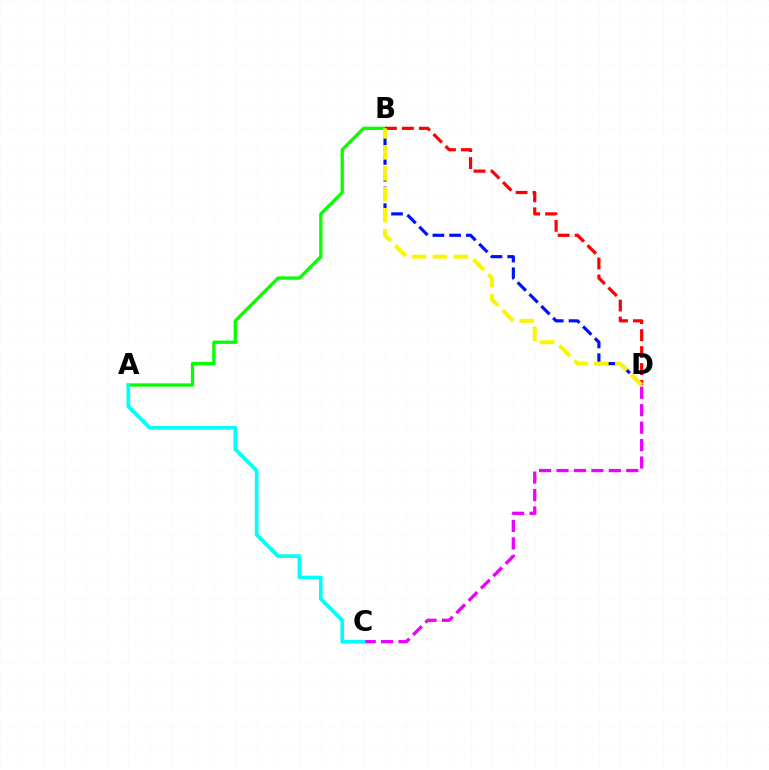{('B', 'D'): [{'color': '#0010ff', 'line_style': 'dashed', 'thickness': 2.27}, {'color': '#ff0000', 'line_style': 'dashed', 'thickness': 2.31}, {'color': '#fcf500', 'line_style': 'dashed', 'thickness': 2.85}], ('C', 'D'): [{'color': '#ee00ff', 'line_style': 'dashed', 'thickness': 2.37}], ('A', 'B'): [{'color': '#08ff00', 'line_style': 'solid', 'thickness': 2.39}], ('A', 'C'): [{'color': '#00fff6', 'line_style': 'solid', 'thickness': 2.65}]}